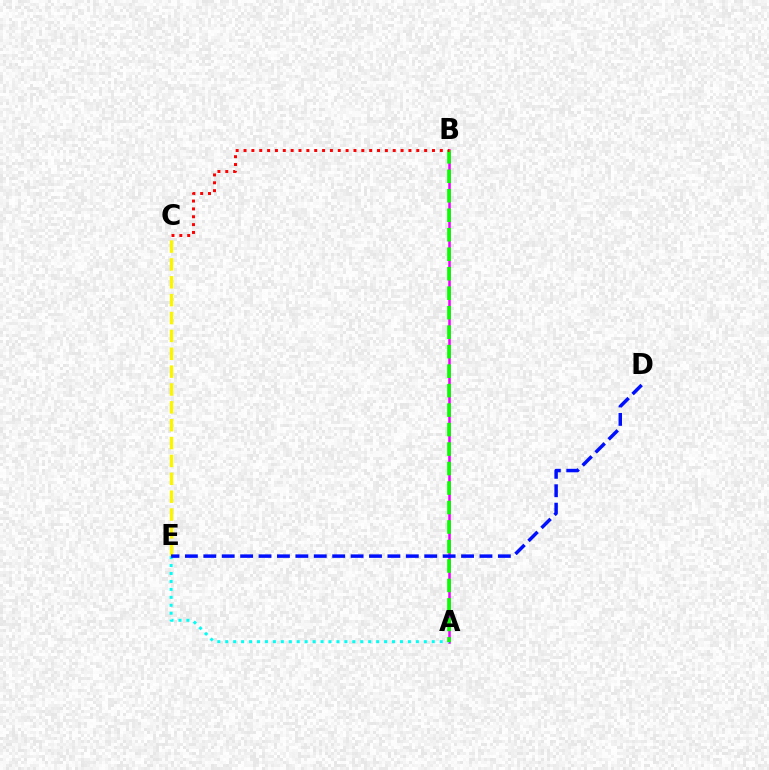{('C', 'E'): [{'color': '#fcf500', 'line_style': 'dashed', 'thickness': 2.43}], ('A', 'B'): [{'color': '#ee00ff', 'line_style': 'solid', 'thickness': 1.82}, {'color': '#08ff00', 'line_style': 'dashed', 'thickness': 2.65}], ('A', 'E'): [{'color': '#00fff6', 'line_style': 'dotted', 'thickness': 2.16}], ('D', 'E'): [{'color': '#0010ff', 'line_style': 'dashed', 'thickness': 2.5}], ('B', 'C'): [{'color': '#ff0000', 'line_style': 'dotted', 'thickness': 2.13}]}